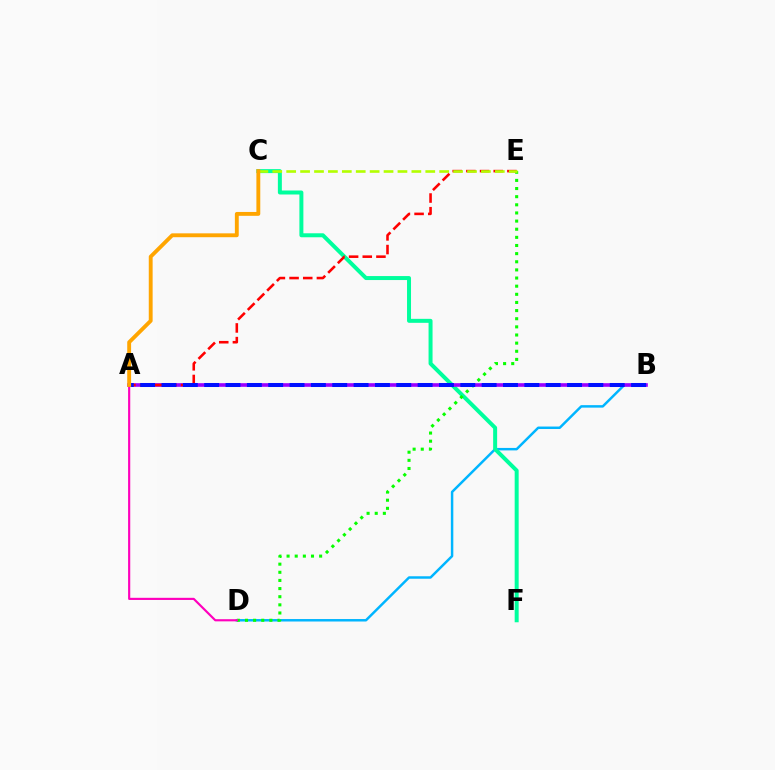{('B', 'D'): [{'color': '#00b5ff', 'line_style': 'solid', 'thickness': 1.78}], ('C', 'F'): [{'color': '#00ff9d', 'line_style': 'solid', 'thickness': 2.87}], ('D', 'E'): [{'color': '#08ff00', 'line_style': 'dotted', 'thickness': 2.21}], ('A', 'B'): [{'color': '#9b00ff', 'line_style': 'solid', 'thickness': 2.62}, {'color': '#0010ff', 'line_style': 'dashed', 'thickness': 2.9}], ('A', 'D'): [{'color': '#ff00bd', 'line_style': 'solid', 'thickness': 1.55}], ('A', 'E'): [{'color': '#ff0000', 'line_style': 'dashed', 'thickness': 1.86}], ('C', 'E'): [{'color': '#b3ff00', 'line_style': 'dashed', 'thickness': 1.89}], ('A', 'C'): [{'color': '#ffa500', 'line_style': 'solid', 'thickness': 2.79}]}